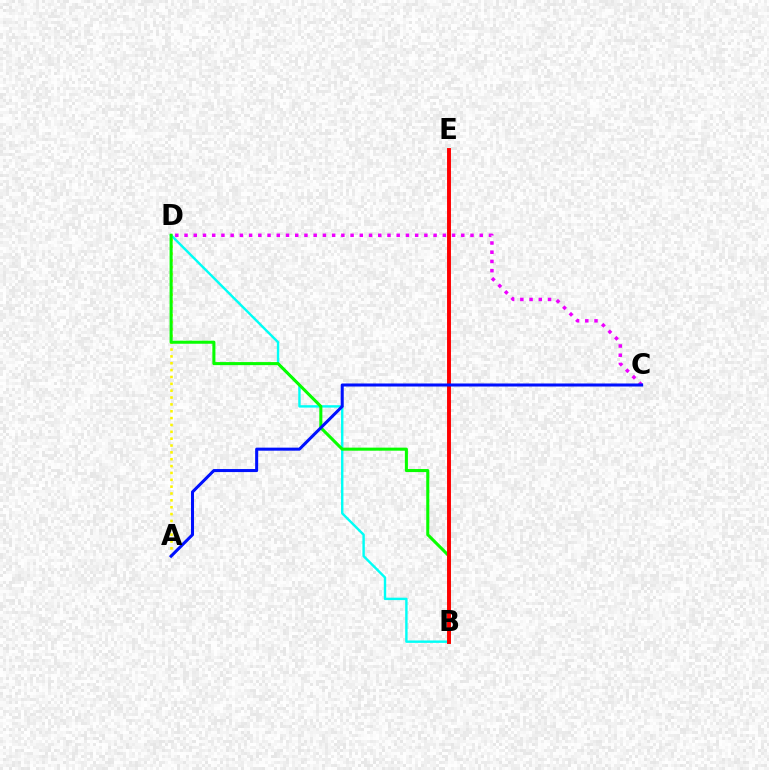{('B', 'D'): [{'color': '#00fff6', 'line_style': 'solid', 'thickness': 1.73}, {'color': '#08ff00', 'line_style': 'solid', 'thickness': 2.2}], ('A', 'D'): [{'color': '#fcf500', 'line_style': 'dotted', 'thickness': 1.86}], ('B', 'E'): [{'color': '#ff0000', 'line_style': 'solid', 'thickness': 2.82}], ('C', 'D'): [{'color': '#ee00ff', 'line_style': 'dotted', 'thickness': 2.51}], ('A', 'C'): [{'color': '#0010ff', 'line_style': 'solid', 'thickness': 2.19}]}